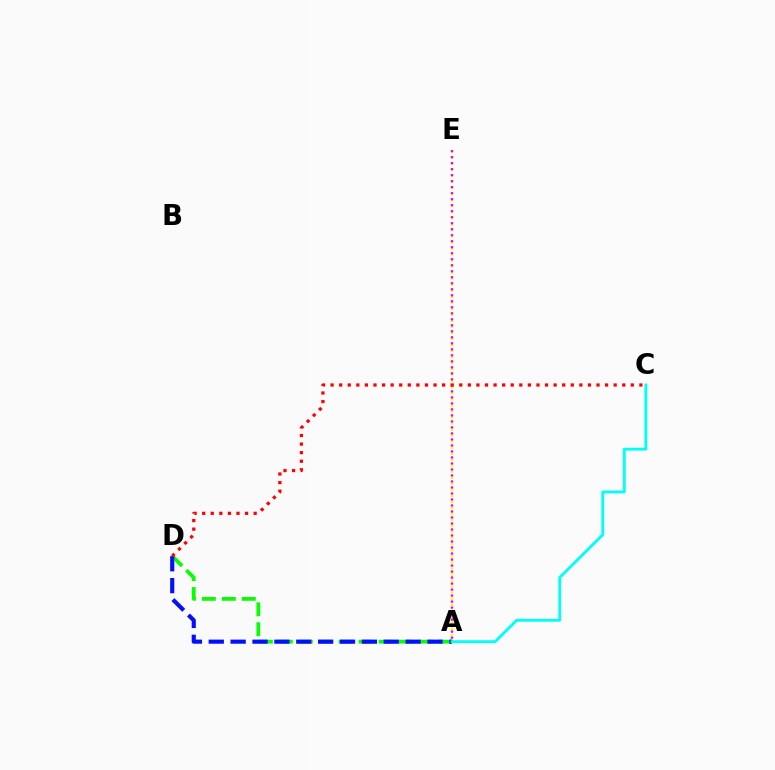{('A', 'D'): [{'color': '#08ff00', 'line_style': 'dashed', 'thickness': 2.71}, {'color': '#0010ff', 'line_style': 'dashed', 'thickness': 2.97}], ('A', 'E'): [{'color': '#fcf500', 'line_style': 'dotted', 'thickness': 1.64}, {'color': '#ee00ff', 'line_style': 'dotted', 'thickness': 1.63}], ('C', 'D'): [{'color': '#ff0000', 'line_style': 'dotted', 'thickness': 2.33}], ('A', 'C'): [{'color': '#00fff6', 'line_style': 'solid', 'thickness': 2.05}]}